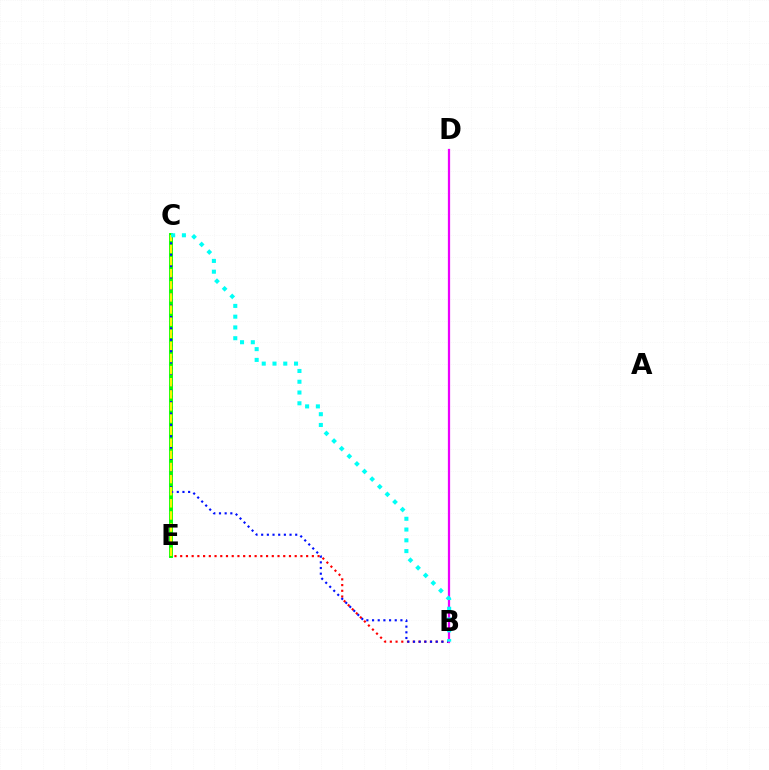{('C', 'E'): [{'color': '#08ff00', 'line_style': 'solid', 'thickness': 2.81}, {'color': '#fcf500', 'line_style': 'dashed', 'thickness': 1.65}], ('B', 'E'): [{'color': '#ff0000', 'line_style': 'dotted', 'thickness': 1.56}], ('B', 'C'): [{'color': '#0010ff', 'line_style': 'dotted', 'thickness': 1.54}, {'color': '#00fff6', 'line_style': 'dotted', 'thickness': 2.93}], ('B', 'D'): [{'color': '#ee00ff', 'line_style': 'solid', 'thickness': 1.61}]}